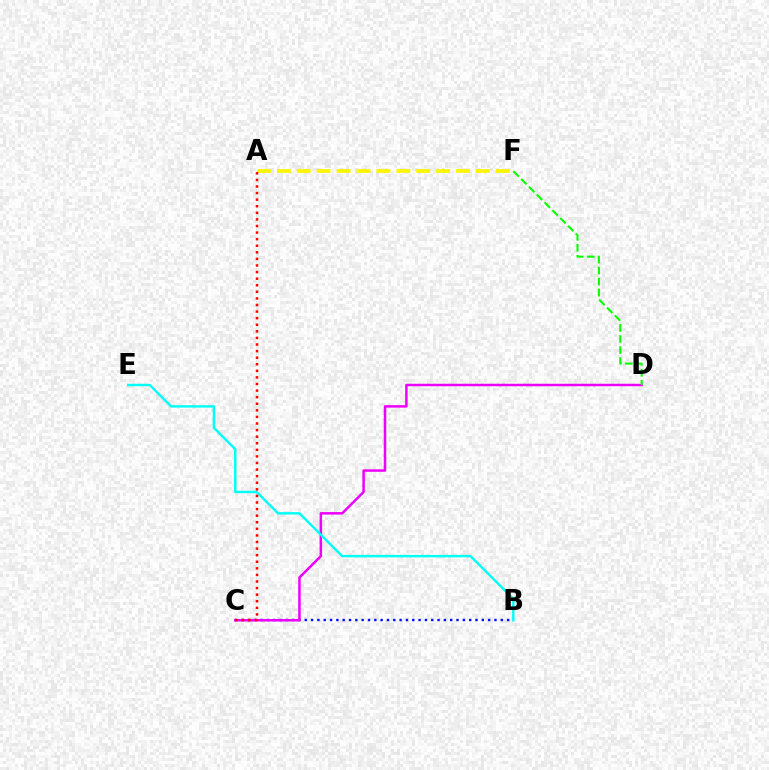{('B', 'C'): [{'color': '#0010ff', 'line_style': 'dotted', 'thickness': 1.72}], ('A', 'F'): [{'color': '#fcf500', 'line_style': 'dashed', 'thickness': 2.7}], ('C', 'D'): [{'color': '#ee00ff', 'line_style': 'solid', 'thickness': 1.79}], ('B', 'E'): [{'color': '#00fff6', 'line_style': 'solid', 'thickness': 1.74}], ('A', 'C'): [{'color': '#ff0000', 'line_style': 'dotted', 'thickness': 1.79}], ('D', 'F'): [{'color': '#08ff00', 'line_style': 'dashed', 'thickness': 1.5}]}